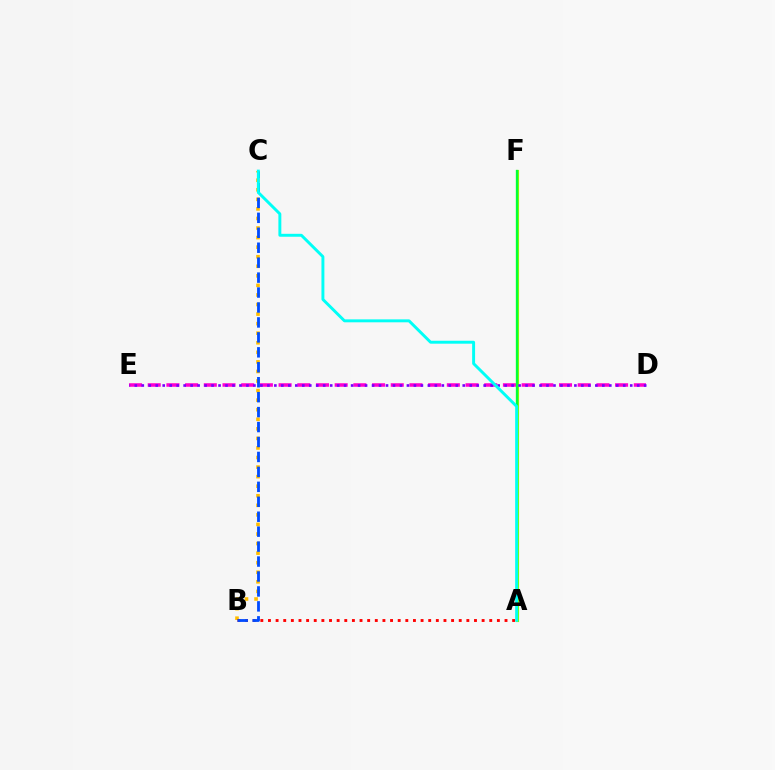{('B', 'C'): [{'color': '#ffbd00', 'line_style': 'dotted', 'thickness': 2.6}, {'color': '#004bff', 'line_style': 'dashed', 'thickness': 2.03}], ('D', 'E'): [{'color': '#ff00cf', 'line_style': 'dashed', 'thickness': 2.54}, {'color': '#7200ff', 'line_style': 'dotted', 'thickness': 1.9}], ('A', 'B'): [{'color': '#ff0000', 'line_style': 'dotted', 'thickness': 2.07}], ('A', 'F'): [{'color': '#84ff00', 'line_style': 'solid', 'thickness': 2.27}, {'color': '#00ff39', 'line_style': 'solid', 'thickness': 1.6}], ('A', 'C'): [{'color': '#00fff6', 'line_style': 'solid', 'thickness': 2.11}]}